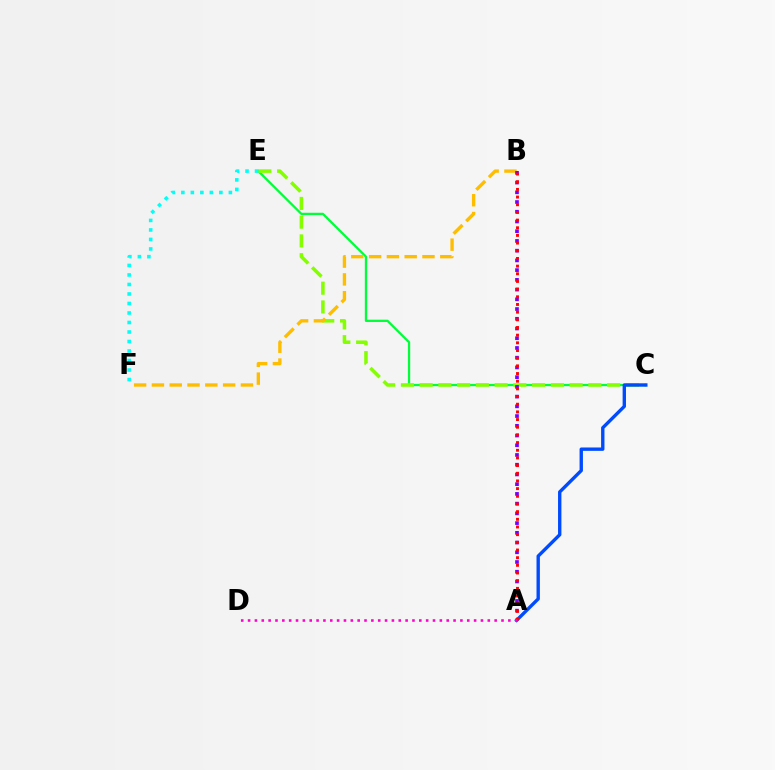{('C', 'E'): [{'color': '#00ff39', 'line_style': 'solid', 'thickness': 1.64}, {'color': '#84ff00', 'line_style': 'dashed', 'thickness': 2.55}], ('B', 'F'): [{'color': '#ffbd00', 'line_style': 'dashed', 'thickness': 2.42}], ('A', 'B'): [{'color': '#7200ff', 'line_style': 'dotted', 'thickness': 2.64}, {'color': '#ff0000', 'line_style': 'dotted', 'thickness': 2.08}], ('A', 'C'): [{'color': '#004bff', 'line_style': 'solid', 'thickness': 2.43}], ('A', 'D'): [{'color': '#ff00cf', 'line_style': 'dotted', 'thickness': 1.86}], ('E', 'F'): [{'color': '#00fff6', 'line_style': 'dotted', 'thickness': 2.58}]}